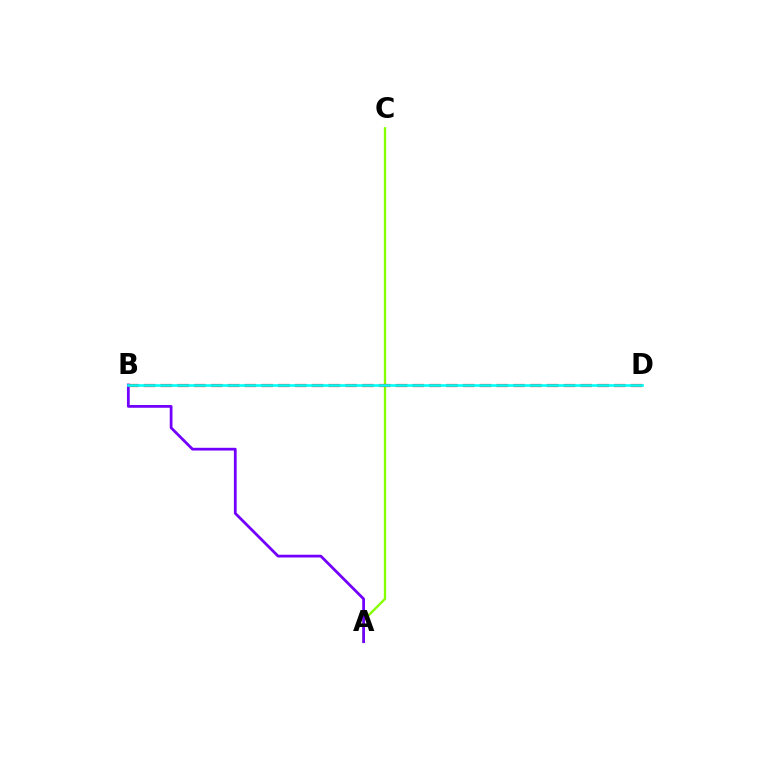{('A', 'C'): [{'color': '#84ff00', 'line_style': 'solid', 'thickness': 1.68}], ('A', 'B'): [{'color': '#7200ff', 'line_style': 'solid', 'thickness': 1.98}], ('B', 'D'): [{'color': '#ff0000', 'line_style': 'dashed', 'thickness': 2.28}, {'color': '#00fff6', 'line_style': 'solid', 'thickness': 1.89}]}